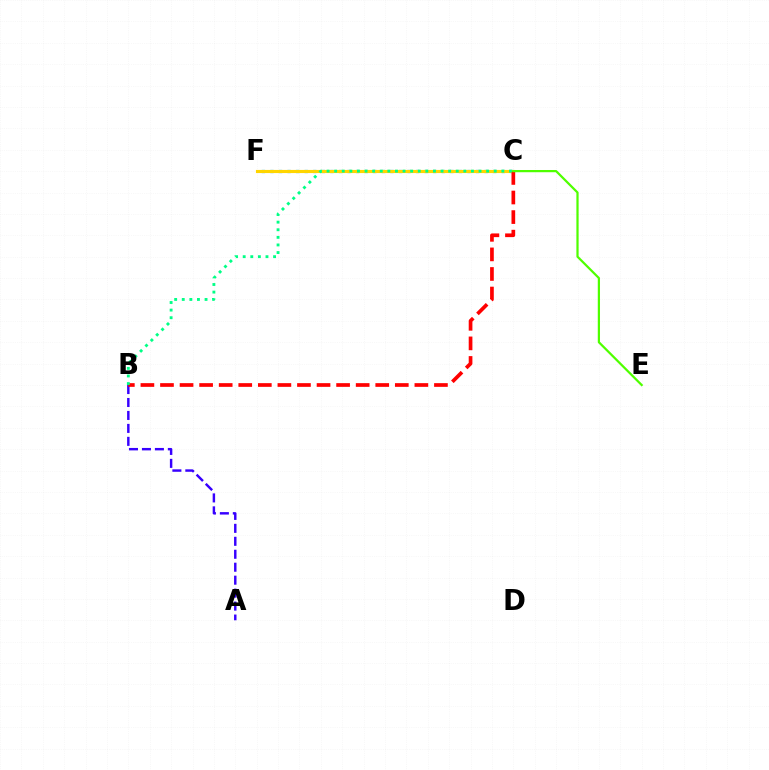{('C', 'F'): [{'color': '#ff00ed', 'line_style': 'solid', 'thickness': 1.94}, {'color': '#009eff', 'line_style': 'dotted', 'thickness': 2.33}, {'color': '#ffd500', 'line_style': 'solid', 'thickness': 2.25}], ('A', 'B'): [{'color': '#3700ff', 'line_style': 'dashed', 'thickness': 1.76}], ('B', 'C'): [{'color': '#ff0000', 'line_style': 'dashed', 'thickness': 2.66}, {'color': '#00ff86', 'line_style': 'dotted', 'thickness': 2.06}], ('C', 'E'): [{'color': '#4fff00', 'line_style': 'solid', 'thickness': 1.6}]}